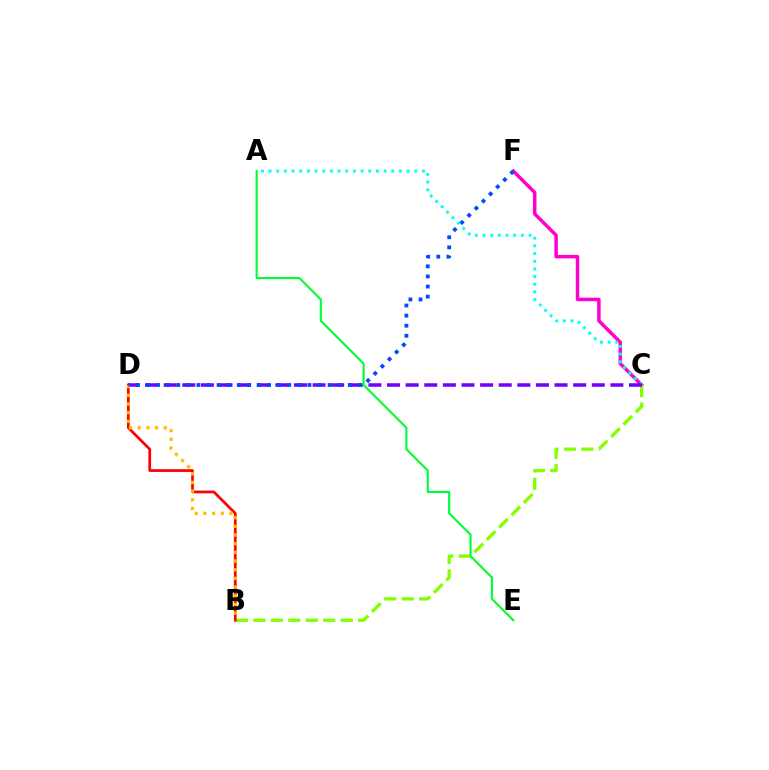{('C', 'F'): [{'color': '#ff00cf', 'line_style': 'solid', 'thickness': 2.5}], ('A', 'C'): [{'color': '#00fff6', 'line_style': 'dotted', 'thickness': 2.08}], ('B', 'C'): [{'color': '#84ff00', 'line_style': 'dashed', 'thickness': 2.37}], ('B', 'D'): [{'color': '#ff0000', 'line_style': 'solid', 'thickness': 1.96}, {'color': '#ffbd00', 'line_style': 'dotted', 'thickness': 2.36}], ('C', 'D'): [{'color': '#7200ff', 'line_style': 'dashed', 'thickness': 2.53}], ('A', 'E'): [{'color': '#00ff39', 'line_style': 'solid', 'thickness': 1.55}], ('D', 'F'): [{'color': '#004bff', 'line_style': 'dotted', 'thickness': 2.74}]}